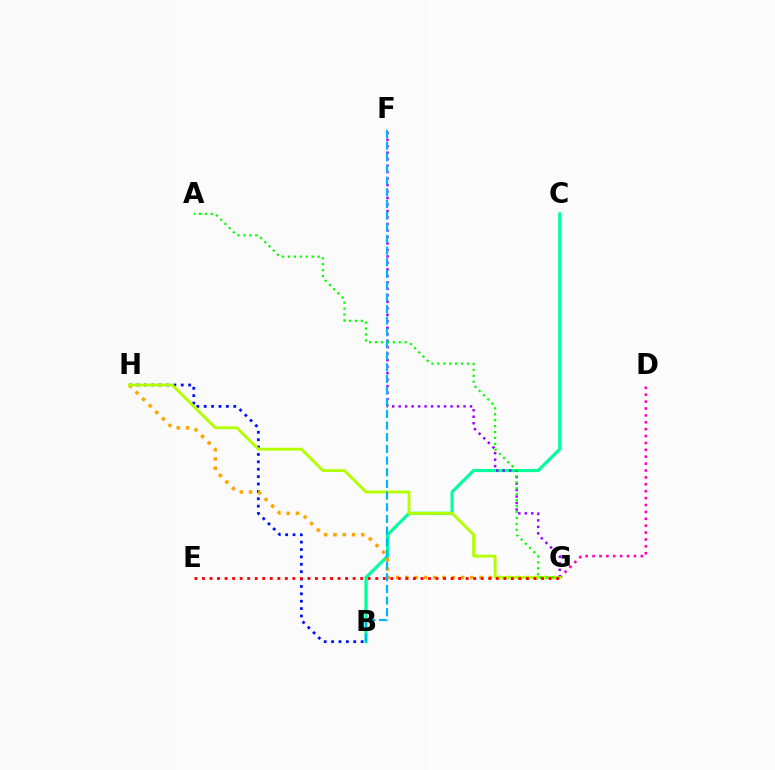{('B', 'C'): [{'color': '#00ff9d', 'line_style': 'solid', 'thickness': 2.28}], ('D', 'G'): [{'color': '#ff00bd', 'line_style': 'dotted', 'thickness': 1.87}], ('B', 'H'): [{'color': '#0010ff', 'line_style': 'dotted', 'thickness': 2.01}], ('F', 'G'): [{'color': '#9b00ff', 'line_style': 'dotted', 'thickness': 1.76}], ('G', 'H'): [{'color': '#ffa500', 'line_style': 'dotted', 'thickness': 2.52}, {'color': '#b3ff00', 'line_style': 'solid', 'thickness': 2.07}], ('A', 'G'): [{'color': '#08ff00', 'line_style': 'dotted', 'thickness': 1.61}], ('E', 'G'): [{'color': '#ff0000', 'line_style': 'dotted', 'thickness': 2.05}], ('B', 'F'): [{'color': '#00b5ff', 'line_style': 'dashed', 'thickness': 1.58}]}